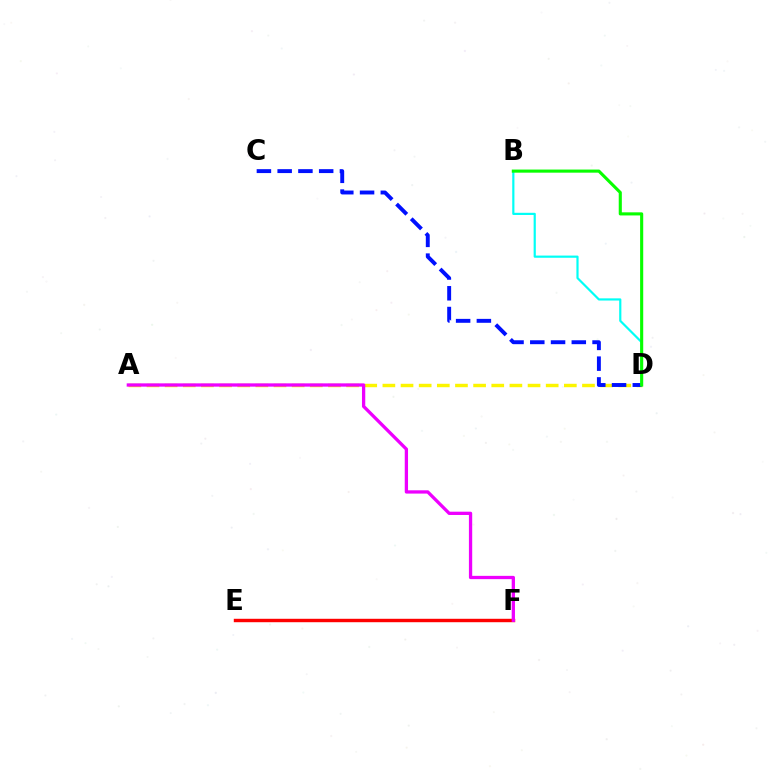{('A', 'D'): [{'color': '#fcf500', 'line_style': 'dashed', 'thickness': 2.47}], ('C', 'D'): [{'color': '#0010ff', 'line_style': 'dashed', 'thickness': 2.82}], ('E', 'F'): [{'color': '#ff0000', 'line_style': 'solid', 'thickness': 2.46}], ('B', 'D'): [{'color': '#00fff6', 'line_style': 'solid', 'thickness': 1.58}, {'color': '#08ff00', 'line_style': 'solid', 'thickness': 2.24}], ('A', 'F'): [{'color': '#ee00ff', 'line_style': 'solid', 'thickness': 2.37}]}